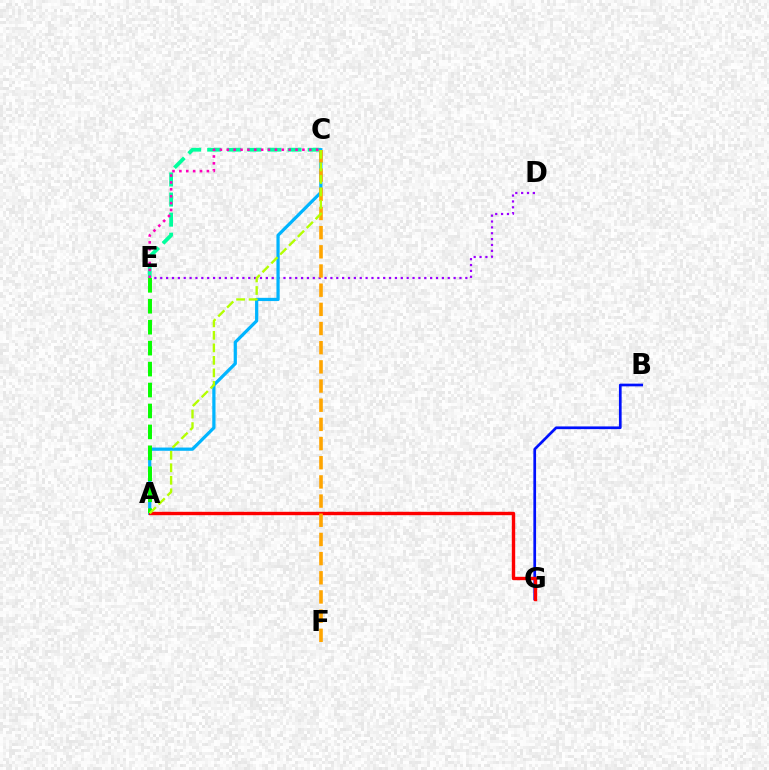{('D', 'E'): [{'color': '#9b00ff', 'line_style': 'dotted', 'thickness': 1.59}], ('C', 'E'): [{'color': '#00ff9d', 'line_style': 'dashed', 'thickness': 2.73}, {'color': '#ff00bd', 'line_style': 'dotted', 'thickness': 1.87}], ('B', 'G'): [{'color': '#0010ff', 'line_style': 'solid', 'thickness': 1.94}], ('A', 'C'): [{'color': '#00b5ff', 'line_style': 'solid', 'thickness': 2.32}, {'color': '#b3ff00', 'line_style': 'dashed', 'thickness': 1.7}], ('A', 'G'): [{'color': '#ff0000', 'line_style': 'solid', 'thickness': 2.44}], ('A', 'E'): [{'color': '#08ff00', 'line_style': 'dashed', 'thickness': 2.85}], ('C', 'F'): [{'color': '#ffa500', 'line_style': 'dashed', 'thickness': 2.6}]}